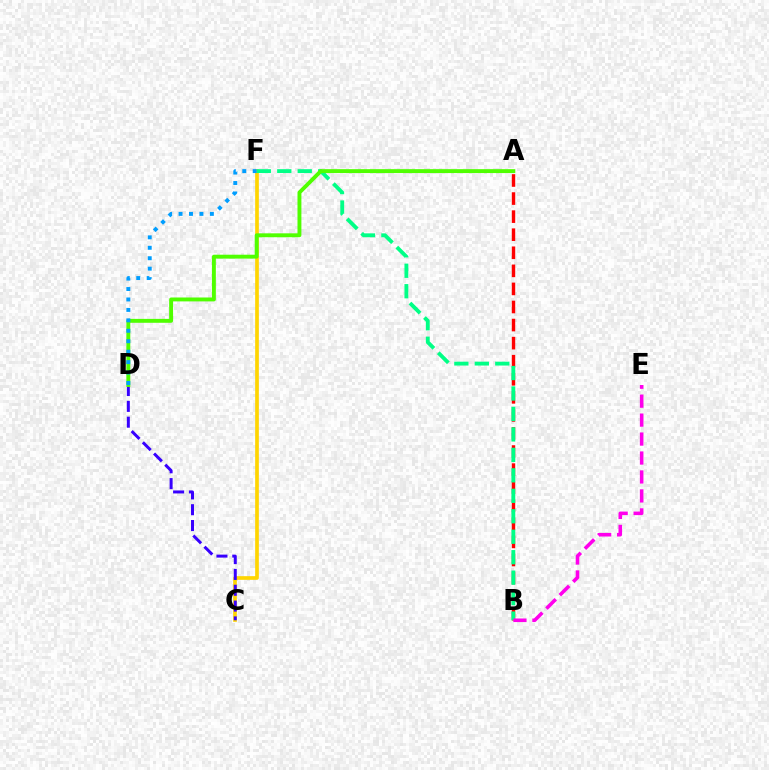{('A', 'B'): [{'color': '#ff0000', 'line_style': 'dashed', 'thickness': 2.45}], ('C', 'F'): [{'color': '#ffd500', 'line_style': 'solid', 'thickness': 2.65}], ('C', 'D'): [{'color': '#3700ff', 'line_style': 'dashed', 'thickness': 2.15}], ('B', 'F'): [{'color': '#00ff86', 'line_style': 'dashed', 'thickness': 2.78}], ('A', 'D'): [{'color': '#4fff00', 'line_style': 'solid', 'thickness': 2.81}], ('D', 'F'): [{'color': '#009eff', 'line_style': 'dotted', 'thickness': 2.84}], ('B', 'E'): [{'color': '#ff00ed', 'line_style': 'dashed', 'thickness': 2.57}]}